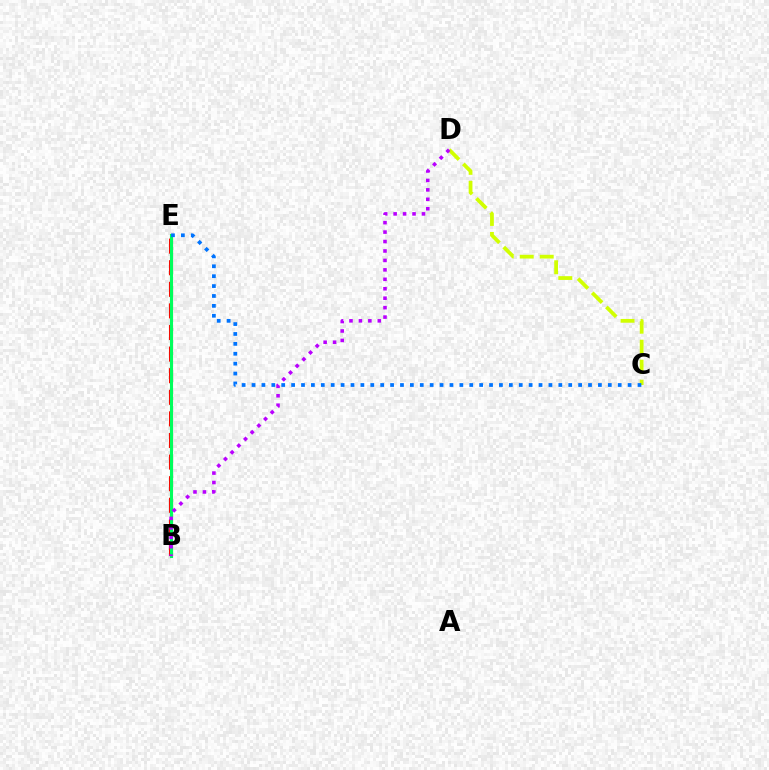{('B', 'E'): [{'color': '#ff0000', 'line_style': 'dashed', 'thickness': 2.93}, {'color': '#00ff5c', 'line_style': 'solid', 'thickness': 2.24}], ('C', 'D'): [{'color': '#d1ff00', 'line_style': 'dashed', 'thickness': 2.72}], ('B', 'D'): [{'color': '#b900ff', 'line_style': 'dotted', 'thickness': 2.57}], ('C', 'E'): [{'color': '#0074ff', 'line_style': 'dotted', 'thickness': 2.69}]}